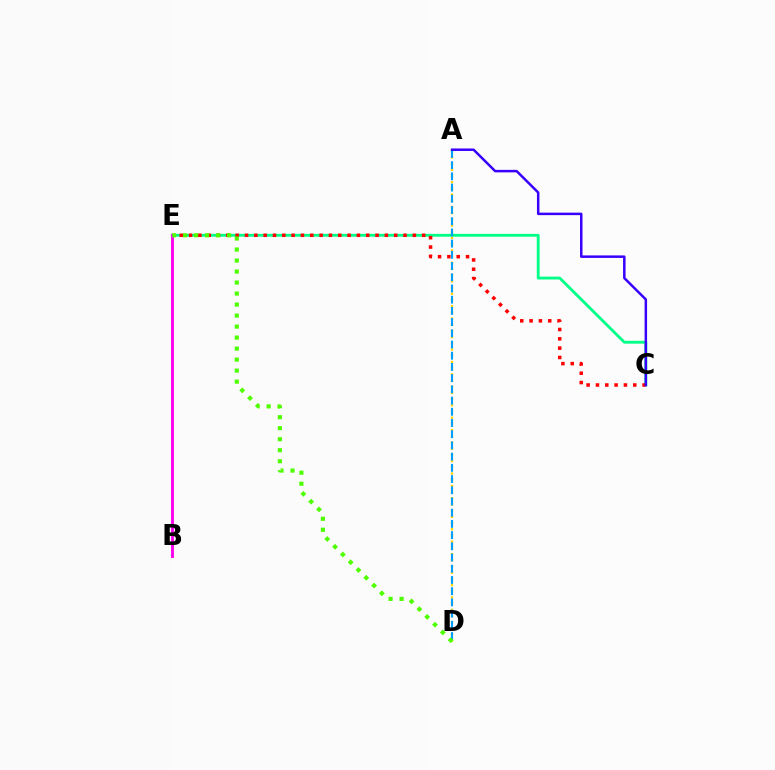{('C', 'E'): [{'color': '#00ff86', 'line_style': 'solid', 'thickness': 2.04}, {'color': '#ff0000', 'line_style': 'dotted', 'thickness': 2.53}], ('A', 'D'): [{'color': '#ffd500', 'line_style': 'dotted', 'thickness': 1.68}, {'color': '#009eff', 'line_style': 'dashed', 'thickness': 1.52}], ('A', 'C'): [{'color': '#3700ff', 'line_style': 'solid', 'thickness': 1.8}], ('B', 'E'): [{'color': '#ff00ed', 'line_style': 'solid', 'thickness': 2.07}], ('D', 'E'): [{'color': '#4fff00', 'line_style': 'dotted', 'thickness': 2.99}]}